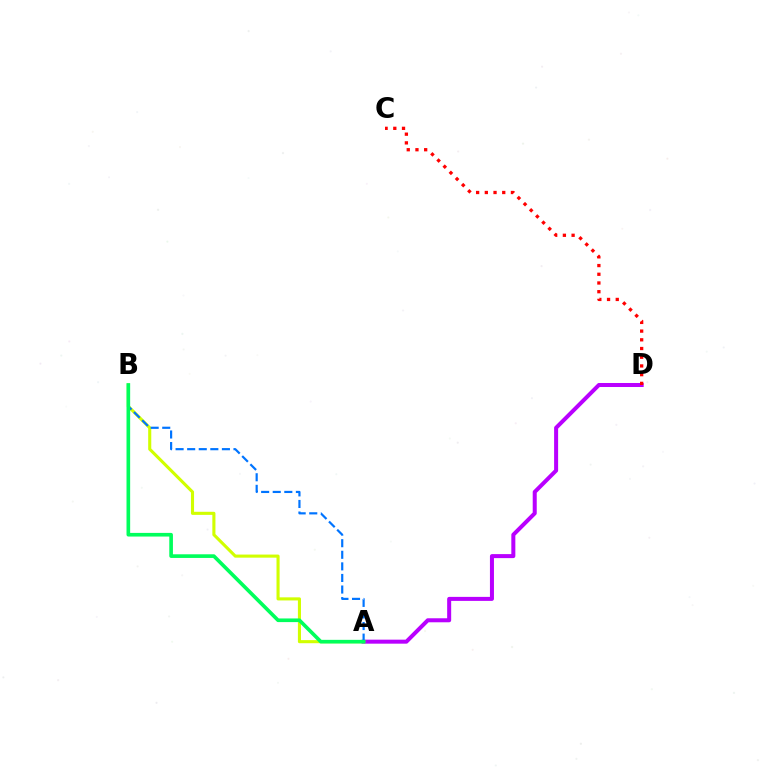{('A', 'D'): [{'color': '#b900ff', 'line_style': 'solid', 'thickness': 2.89}], ('A', 'B'): [{'color': '#d1ff00', 'line_style': 'solid', 'thickness': 2.23}, {'color': '#0074ff', 'line_style': 'dashed', 'thickness': 1.57}, {'color': '#00ff5c', 'line_style': 'solid', 'thickness': 2.63}], ('C', 'D'): [{'color': '#ff0000', 'line_style': 'dotted', 'thickness': 2.37}]}